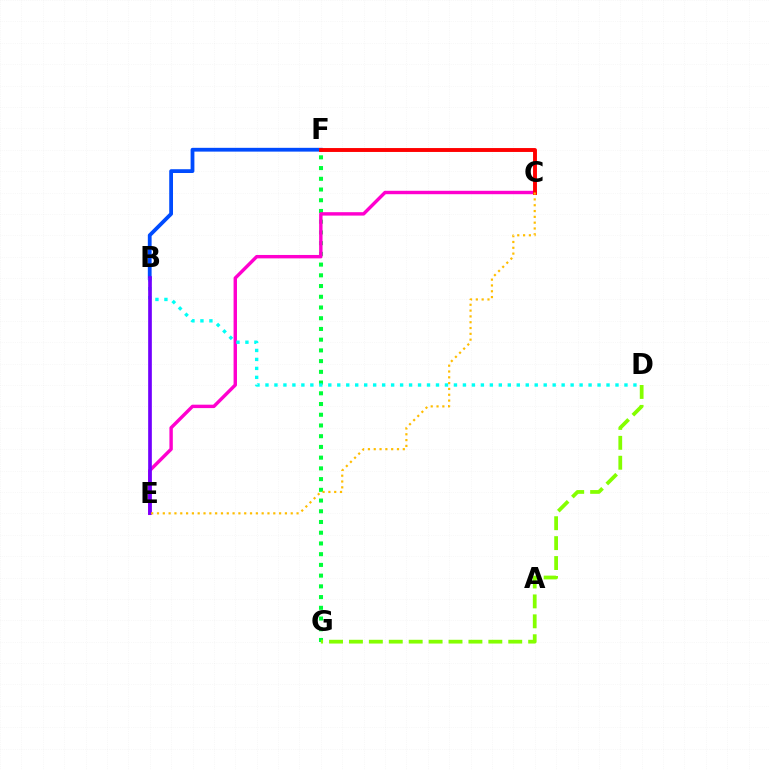{('B', 'F'): [{'color': '#004bff', 'line_style': 'solid', 'thickness': 2.73}], ('F', 'G'): [{'color': '#00ff39', 'line_style': 'dotted', 'thickness': 2.91}], ('C', 'E'): [{'color': '#ff00cf', 'line_style': 'solid', 'thickness': 2.46}, {'color': '#ffbd00', 'line_style': 'dotted', 'thickness': 1.58}], ('D', 'G'): [{'color': '#84ff00', 'line_style': 'dashed', 'thickness': 2.71}], ('B', 'D'): [{'color': '#00fff6', 'line_style': 'dotted', 'thickness': 2.44}], ('C', 'F'): [{'color': '#ff0000', 'line_style': 'solid', 'thickness': 2.81}], ('B', 'E'): [{'color': '#7200ff', 'line_style': 'solid', 'thickness': 2.65}]}